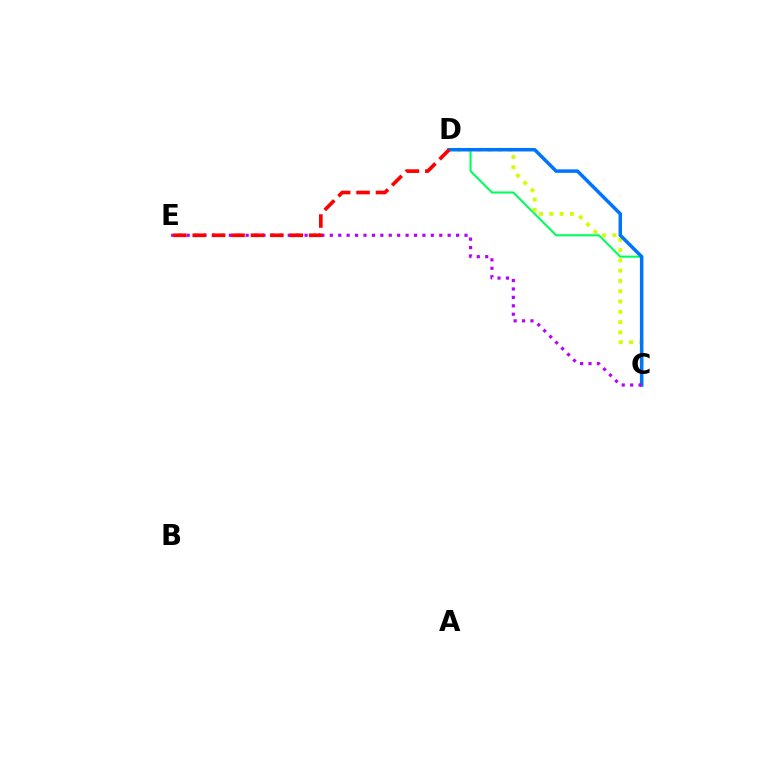{('C', 'D'): [{'color': '#00ff5c', 'line_style': 'solid', 'thickness': 1.51}, {'color': '#d1ff00', 'line_style': 'dotted', 'thickness': 2.8}, {'color': '#0074ff', 'line_style': 'solid', 'thickness': 2.52}], ('C', 'E'): [{'color': '#b900ff', 'line_style': 'dotted', 'thickness': 2.29}], ('D', 'E'): [{'color': '#ff0000', 'line_style': 'dashed', 'thickness': 2.64}]}